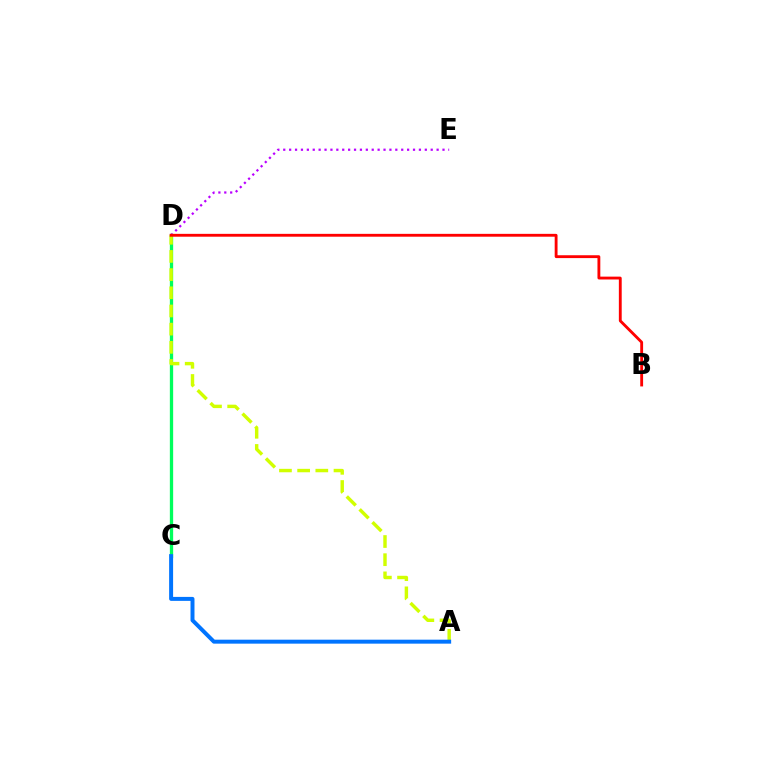{('C', 'D'): [{'color': '#00ff5c', 'line_style': 'solid', 'thickness': 2.38}], ('A', 'D'): [{'color': '#d1ff00', 'line_style': 'dashed', 'thickness': 2.47}], ('D', 'E'): [{'color': '#b900ff', 'line_style': 'dotted', 'thickness': 1.6}], ('A', 'C'): [{'color': '#0074ff', 'line_style': 'solid', 'thickness': 2.86}], ('B', 'D'): [{'color': '#ff0000', 'line_style': 'solid', 'thickness': 2.05}]}